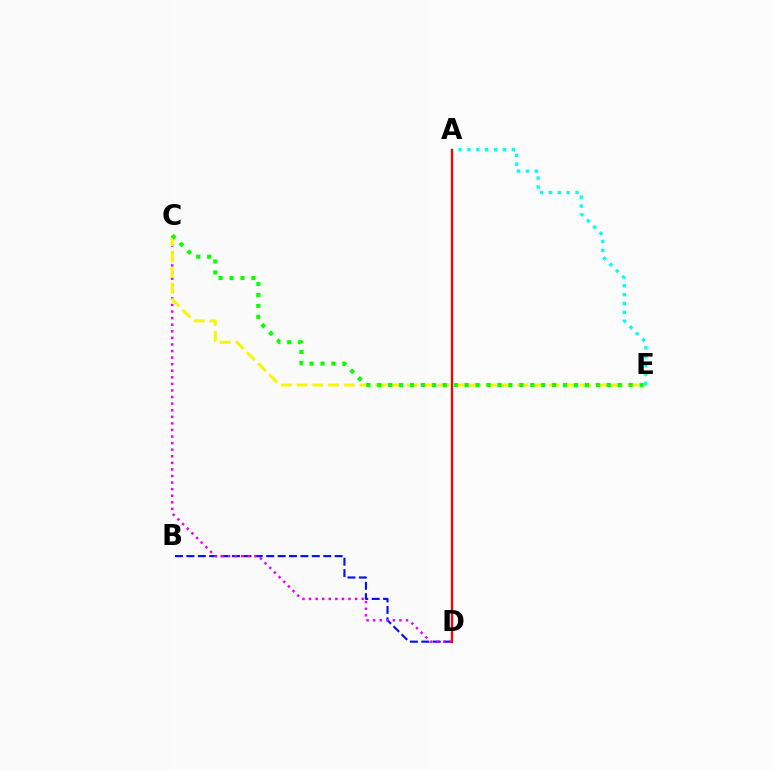{('B', 'D'): [{'color': '#0010ff', 'line_style': 'dashed', 'thickness': 1.55}], ('C', 'D'): [{'color': '#ee00ff', 'line_style': 'dotted', 'thickness': 1.79}], ('C', 'E'): [{'color': '#fcf500', 'line_style': 'dashed', 'thickness': 2.14}, {'color': '#08ff00', 'line_style': 'dotted', 'thickness': 2.97}], ('A', 'E'): [{'color': '#00fff6', 'line_style': 'dotted', 'thickness': 2.41}], ('A', 'D'): [{'color': '#ff0000', 'line_style': 'solid', 'thickness': 1.66}]}